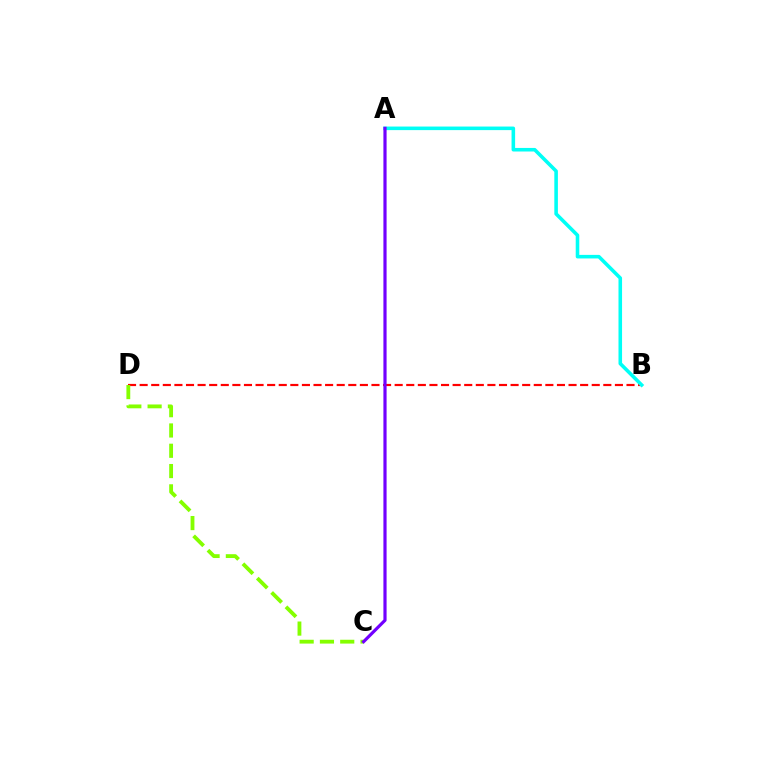{('B', 'D'): [{'color': '#ff0000', 'line_style': 'dashed', 'thickness': 1.57}], ('C', 'D'): [{'color': '#84ff00', 'line_style': 'dashed', 'thickness': 2.76}], ('A', 'B'): [{'color': '#00fff6', 'line_style': 'solid', 'thickness': 2.57}], ('A', 'C'): [{'color': '#7200ff', 'line_style': 'solid', 'thickness': 2.29}]}